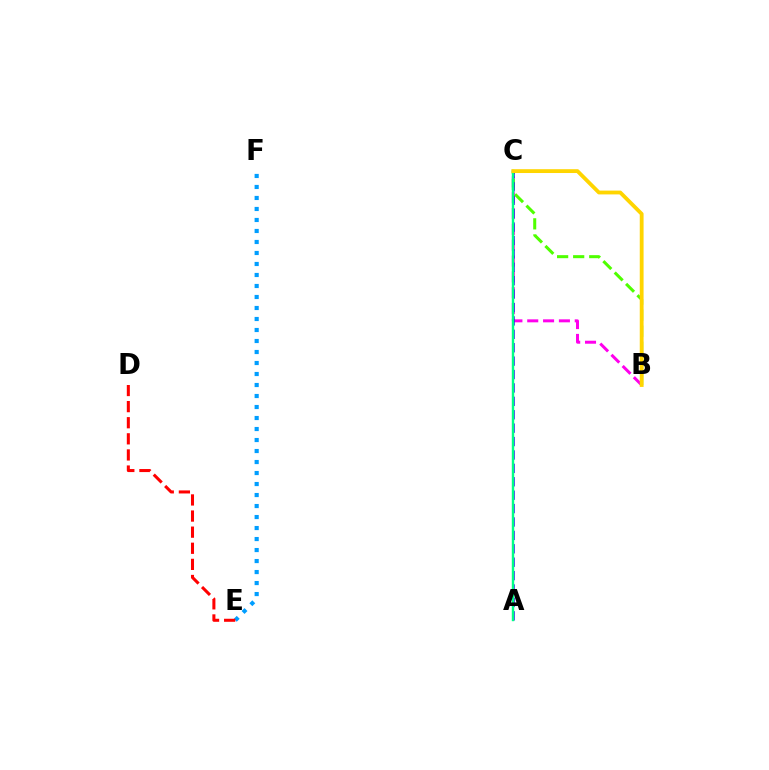{('B', 'C'): [{'color': '#ff00ed', 'line_style': 'dashed', 'thickness': 2.15}, {'color': '#4fff00', 'line_style': 'dashed', 'thickness': 2.18}, {'color': '#ffd500', 'line_style': 'solid', 'thickness': 2.75}], ('A', 'C'): [{'color': '#3700ff', 'line_style': 'dashed', 'thickness': 1.82}, {'color': '#00ff86', 'line_style': 'solid', 'thickness': 1.74}], ('E', 'F'): [{'color': '#009eff', 'line_style': 'dotted', 'thickness': 2.99}], ('D', 'E'): [{'color': '#ff0000', 'line_style': 'dashed', 'thickness': 2.19}]}